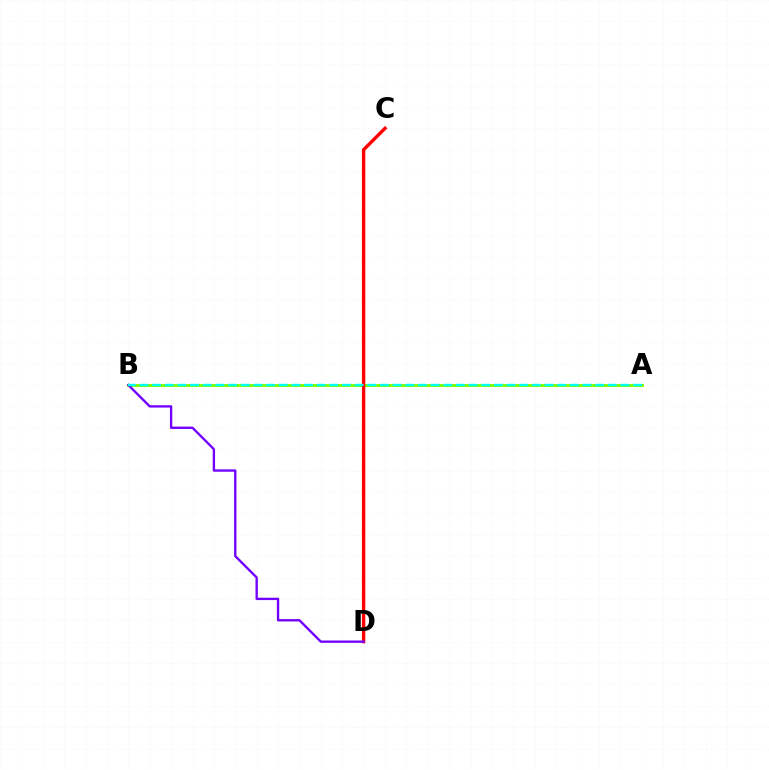{('A', 'B'): [{'color': '#84ff00', 'line_style': 'solid', 'thickness': 2.11}, {'color': '#00fff6', 'line_style': 'dashed', 'thickness': 1.72}], ('C', 'D'): [{'color': '#ff0000', 'line_style': 'solid', 'thickness': 2.43}], ('B', 'D'): [{'color': '#7200ff', 'line_style': 'solid', 'thickness': 1.69}]}